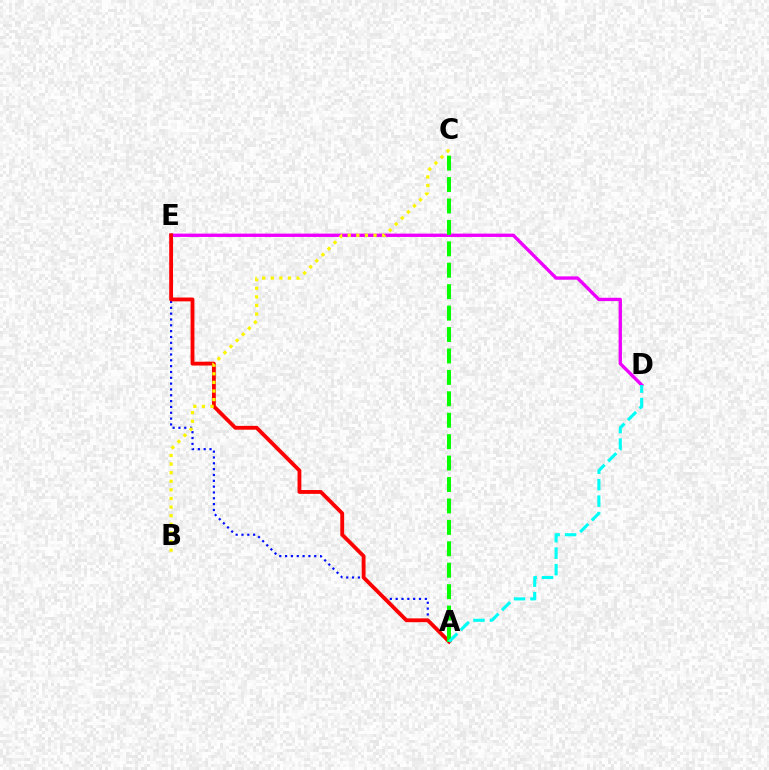{('D', 'E'): [{'color': '#ee00ff', 'line_style': 'solid', 'thickness': 2.41}], ('A', 'E'): [{'color': '#0010ff', 'line_style': 'dotted', 'thickness': 1.58}, {'color': '#ff0000', 'line_style': 'solid', 'thickness': 2.76}], ('A', 'C'): [{'color': '#08ff00', 'line_style': 'dashed', 'thickness': 2.91}], ('B', 'C'): [{'color': '#fcf500', 'line_style': 'dotted', 'thickness': 2.34}], ('A', 'D'): [{'color': '#00fff6', 'line_style': 'dashed', 'thickness': 2.24}]}